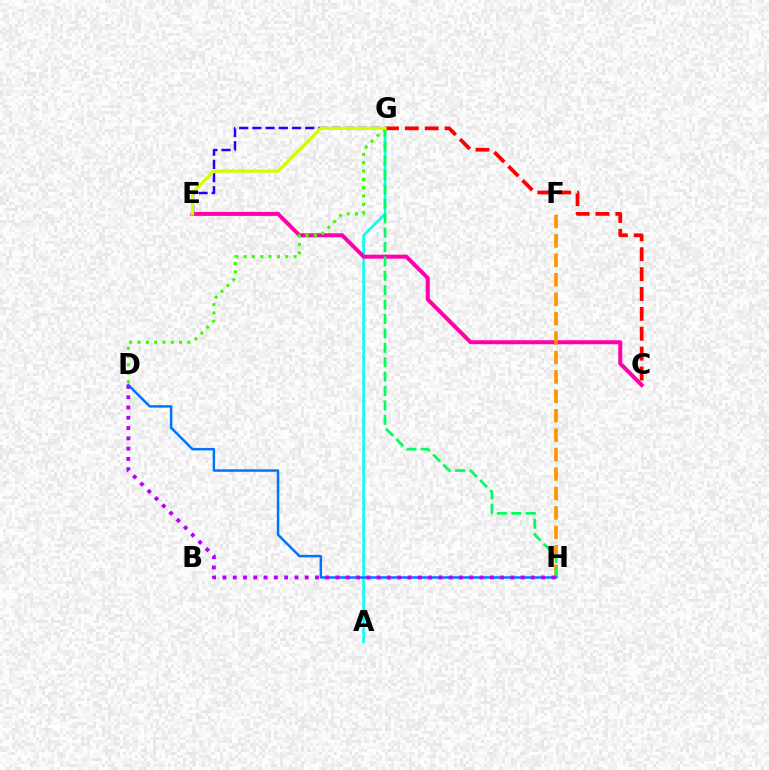{('A', 'G'): [{'color': '#00fff6', 'line_style': 'solid', 'thickness': 1.84}], ('E', 'G'): [{'color': '#2500ff', 'line_style': 'dashed', 'thickness': 1.79}, {'color': '#d1ff00', 'line_style': 'solid', 'thickness': 2.3}], ('C', 'E'): [{'color': '#ff00ac', 'line_style': 'solid', 'thickness': 2.88}], ('F', 'H'): [{'color': '#ff9400', 'line_style': 'dashed', 'thickness': 2.64}], ('C', 'G'): [{'color': '#ff0000', 'line_style': 'dashed', 'thickness': 2.7}], ('G', 'H'): [{'color': '#00ff5c', 'line_style': 'dashed', 'thickness': 1.96}], ('D', 'H'): [{'color': '#0074ff', 'line_style': 'solid', 'thickness': 1.78}, {'color': '#b900ff', 'line_style': 'dotted', 'thickness': 2.79}], ('D', 'G'): [{'color': '#3dff00', 'line_style': 'dotted', 'thickness': 2.26}]}